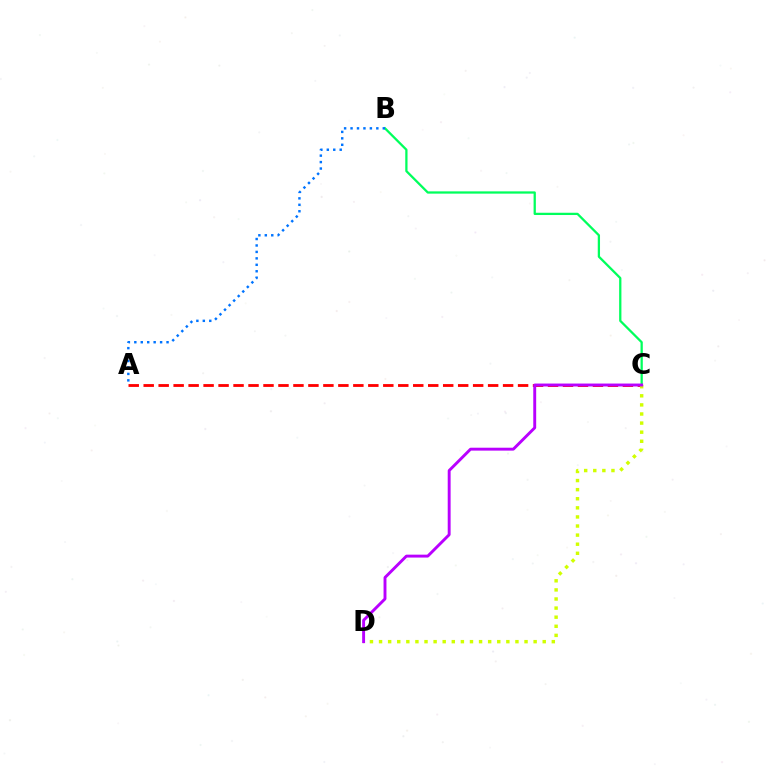{('A', 'C'): [{'color': '#ff0000', 'line_style': 'dashed', 'thickness': 2.03}], ('B', 'C'): [{'color': '#00ff5c', 'line_style': 'solid', 'thickness': 1.63}], ('C', 'D'): [{'color': '#d1ff00', 'line_style': 'dotted', 'thickness': 2.47}, {'color': '#b900ff', 'line_style': 'solid', 'thickness': 2.09}], ('A', 'B'): [{'color': '#0074ff', 'line_style': 'dotted', 'thickness': 1.75}]}